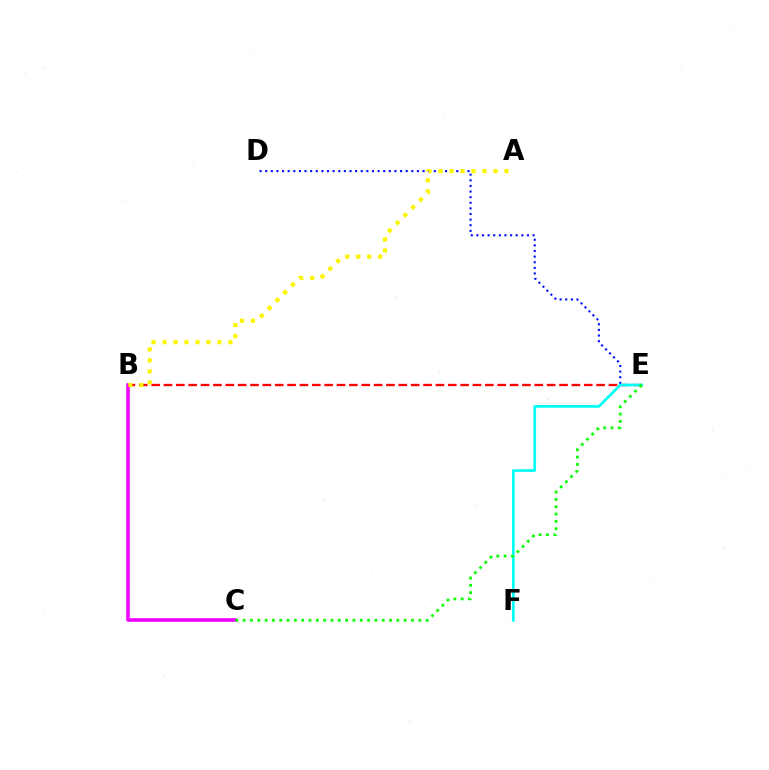{('B', 'C'): [{'color': '#ee00ff', 'line_style': 'solid', 'thickness': 2.58}], ('D', 'E'): [{'color': '#0010ff', 'line_style': 'dotted', 'thickness': 1.53}], ('B', 'E'): [{'color': '#ff0000', 'line_style': 'dashed', 'thickness': 1.68}], ('E', 'F'): [{'color': '#00fff6', 'line_style': 'solid', 'thickness': 1.94}], ('A', 'B'): [{'color': '#fcf500', 'line_style': 'dotted', 'thickness': 2.98}], ('C', 'E'): [{'color': '#08ff00', 'line_style': 'dotted', 'thickness': 1.99}]}